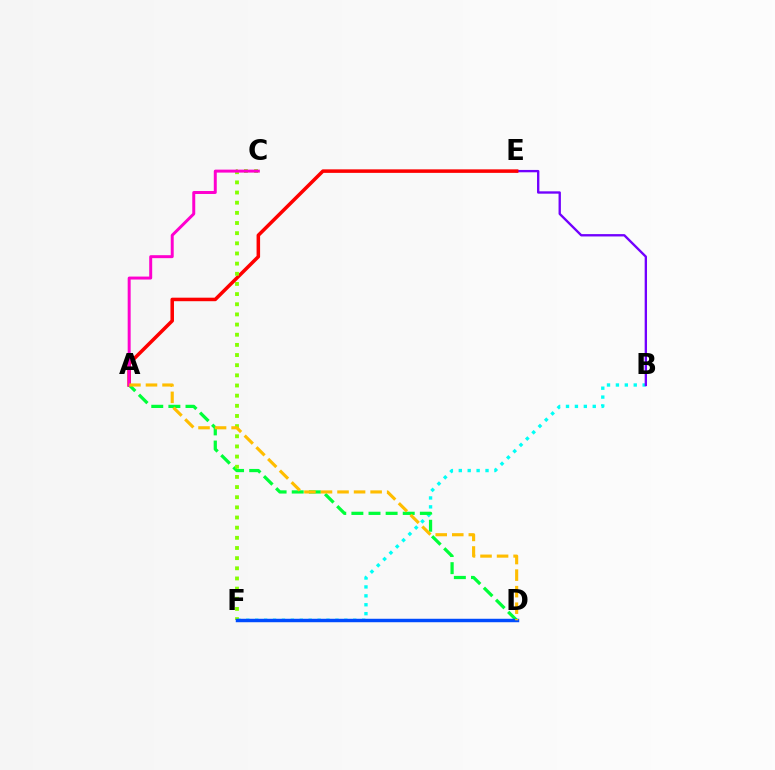{('B', 'F'): [{'color': '#00fff6', 'line_style': 'dotted', 'thickness': 2.42}], ('B', 'E'): [{'color': '#7200ff', 'line_style': 'solid', 'thickness': 1.69}], ('A', 'E'): [{'color': '#ff0000', 'line_style': 'solid', 'thickness': 2.53}], ('A', 'D'): [{'color': '#00ff39', 'line_style': 'dashed', 'thickness': 2.33}, {'color': '#ffbd00', 'line_style': 'dashed', 'thickness': 2.25}], ('C', 'F'): [{'color': '#84ff00', 'line_style': 'dotted', 'thickness': 2.76}], ('D', 'F'): [{'color': '#004bff', 'line_style': 'solid', 'thickness': 2.49}], ('A', 'C'): [{'color': '#ff00cf', 'line_style': 'solid', 'thickness': 2.14}]}